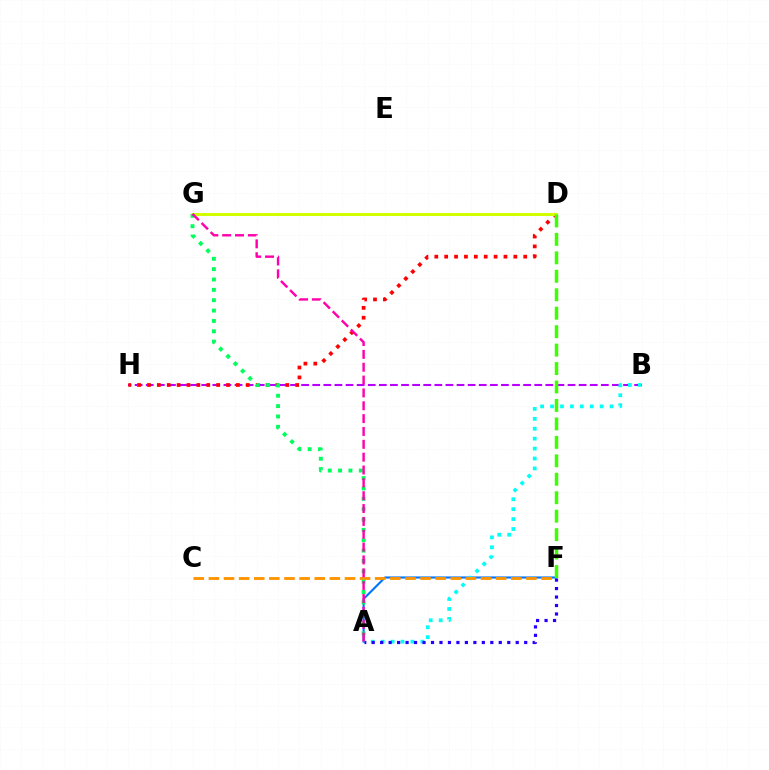{('A', 'F'): [{'color': '#0074ff', 'line_style': 'solid', 'thickness': 1.53}, {'color': '#2500ff', 'line_style': 'dotted', 'thickness': 2.3}], ('B', 'H'): [{'color': '#b900ff', 'line_style': 'dashed', 'thickness': 1.51}], ('A', 'B'): [{'color': '#00fff6', 'line_style': 'dotted', 'thickness': 2.7}], ('C', 'F'): [{'color': '#ff9400', 'line_style': 'dashed', 'thickness': 2.05}], ('D', 'H'): [{'color': '#ff0000', 'line_style': 'dotted', 'thickness': 2.68}], ('D', 'G'): [{'color': '#d1ff00', 'line_style': 'solid', 'thickness': 2.17}], ('A', 'G'): [{'color': '#00ff5c', 'line_style': 'dotted', 'thickness': 2.81}, {'color': '#ff00ac', 'line_style': 'dashed', 'thickness': 1.75}], ('D', 'F'): [{'color': '#3dff00', 'line_style': 'dashed', 'thickness': 2.51}]}